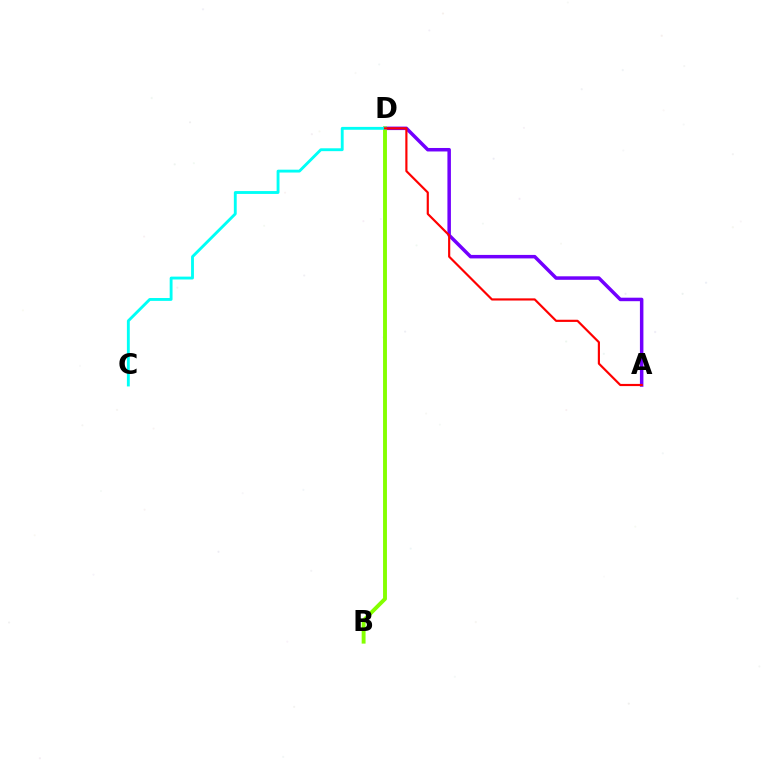{('A', 'D'): [{'color': '#7200ff', 'line_style': 'solid', 'thickness': 2.52}, {'color': '#ff0000', 'line_style': 'solid', 'thickness': 1.56}], ('B', 'D'): [{'color': '#84ff00', 'line_style': 'solid', 'thickness': 2.8}], ('C', 'D'): [{'color': '#00fff6', 'line_style': 'solid', 'thickness': 2.06}]}